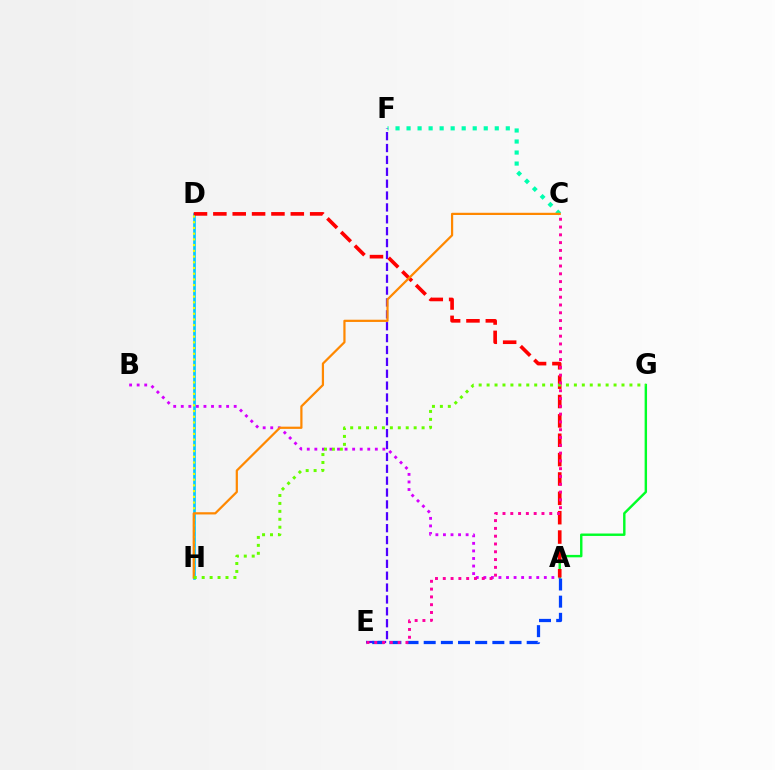{('C', 'F'): [{'color': '#00ffaf', 'line_style': 'dotted', 'thickness': 3.0}], ('A', 'G'): [{'color': '#00ff27', 'line_style': 'solid', 'thickness': 1.74}], ('E', 'F'): [{'color': '#4f00ff', 'line_style': 'dashed', 'thickness': 1.61}], ('D', 'H'): [{'color': '#00c7ff', 'line_style': 'solid', 'thickness': 1.92}, {'color': '#eeff00', 'line_style': 'dotted', 'thickness': 1.55}], ('A', 'B'): [{'color': '#d600ff', 'line_style': 'dotted', 'thickness': 2.05}], ('A', 'D'): [{'color': '#ff0000', 'line_style': 'dashed', 'thickness': 2.63}], ('A', 'E'): [{'color': '#003fff', 'line_style': 'dashed', 'thickness': 2.33}], ('C', 'H'): [{'color': '#ff8800', 'line_style': 'solid', 'thickness': 1.6}], ('G', 'H'): [{'color': '#66ff00', 'line_style': 'dotted', 'thickness': 2.16}], ('C', 'E'): [{'color': '#ff00a0', 'line_style': 'dotted', 'thickness': 2.12}]}